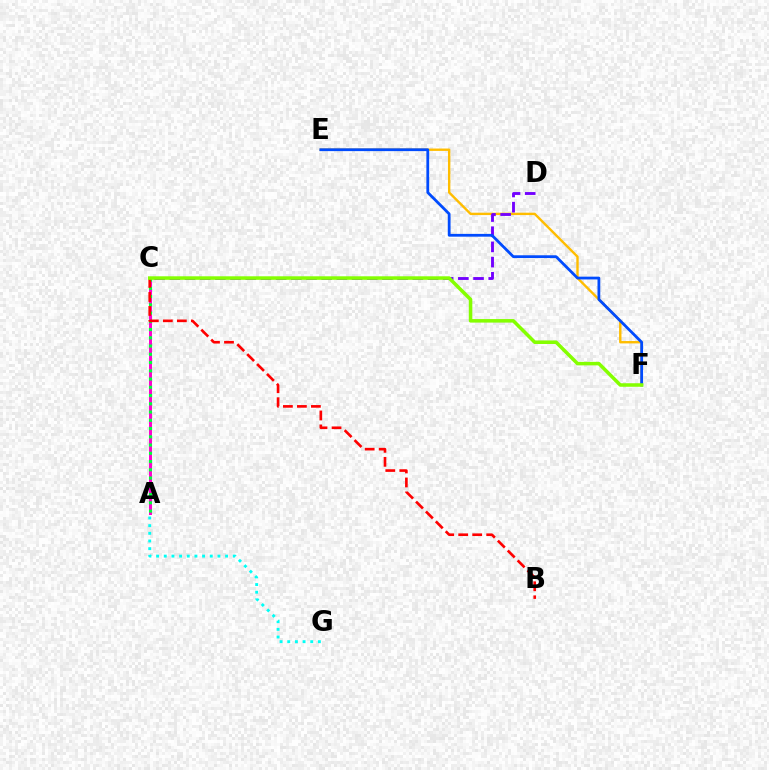{('A', 'C'): [{'color': '#ff00cf', 'line_style': 'solid', 'thickness': 2.15}, {'color': '#00ff39', 'line_style': 'dotted', 'thickness': 2.24}], ('E', 'F'): [{'color': '#ffbd00', 'line_style': 'solid', 'thickness': 1.72}, {'color': '#004bff', 'line_style': 'solid', 'thickness': 2.0}], ('A', 'G'): [{'color': '#00fff6', 'line_style': 'dotted', 'thickness': 2.08}], ('C', 'D'): [{'color': '#7200ff', 'line_style': 'dashed', 'thickness': 2.06}], ('B', 'C'): [{'color': '#ff0000', 'line_style': 'dashed', 'thickness': 1.9}], ('C', 'F'): [{'color': '#84ff00', 'line_style': 'solid', 'thickness': 2.54}]}